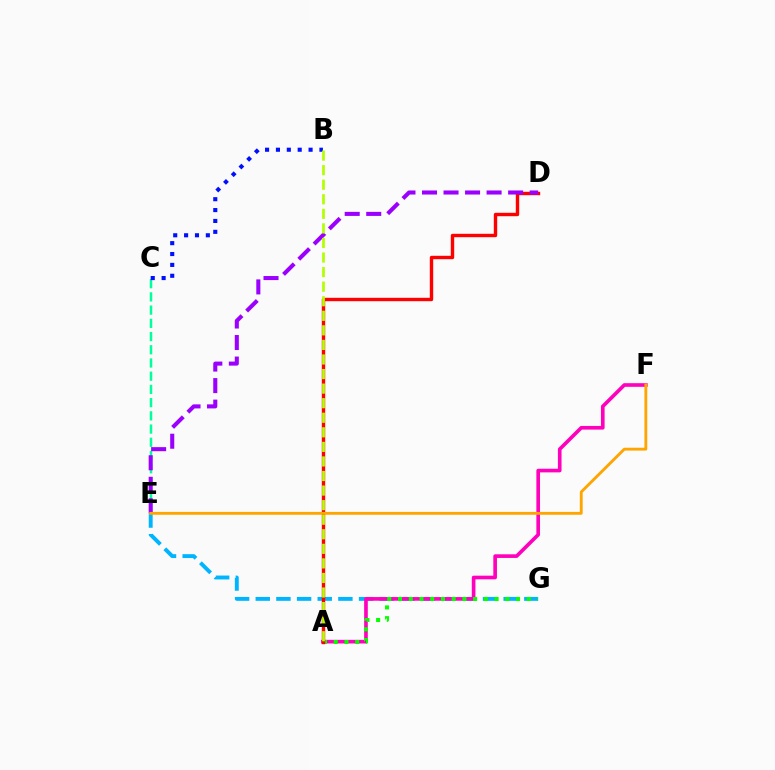{('E', 'G'): [{'color': '#00b5ff', 'line_style': 'dashed', 'thickness': 2.81}], ('A', 'F'): [{'color': '#ff00bd', 'line_style': 'solid', 'thickness': 2.62}], ('A', 'G'): [{'color': '#08ff00', 'line_style': 'dotted', 'thickness': 2.91}], ('C', 'E'): [{'color': '#00ff9d', 'line_style': 'dashed', 'thickness': 1.8}], ('A', 'D'): [{'color': '#ff0000', 'line_style': 'solid', 'thickness': 2.44}], ('B', 'C'): [{'color': '#0010ff', 'line_style': 'dotted', 'thickness': 2.95}], ('D', 'E'): [{'color': '#9b00ff', 'line_style': 'dashed', 'thickness': 2.92}], ('A', 'B'): [{'color': '#b3ff00', 'line_style': 'dashed', 'thickness': 1.98}], ('E', 'F'): [{'color': '#ffa500', 'line_style': 'solid', 'thickness': 2.05}]}